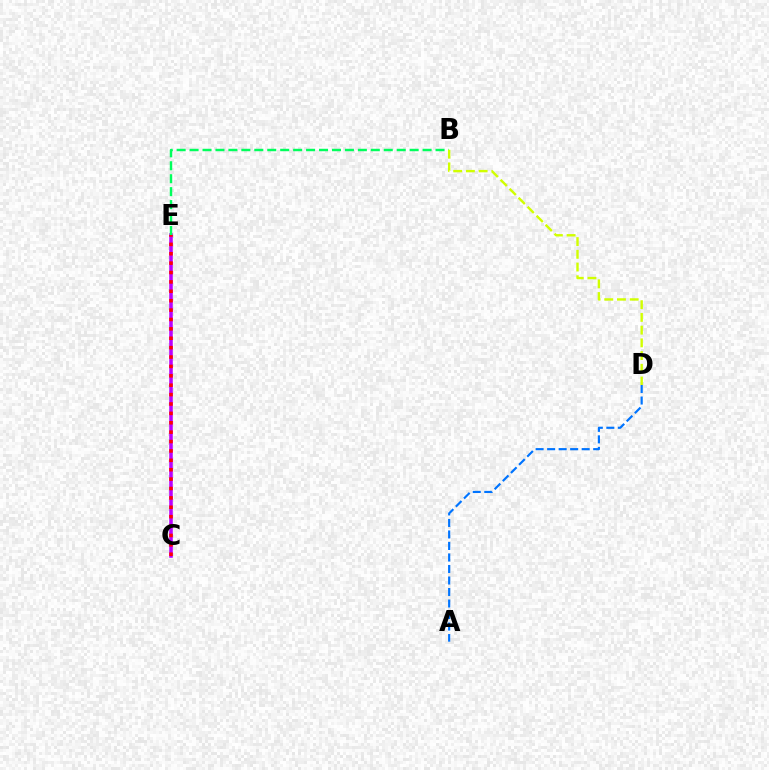{('C', 'E'): [{'color': '#b900ff', 'line_style': 'solid', 'thickness': 2.55}, {'color': '#ff0000', 'line_style': 'dotted', 'thickness': 2.55}], ('A', 'D'): [{'color': '#0074ff', 'line_style': 'dashed', 'thickness': 1.56}], ('B', 'E'): [{'color': '#00ff5c', 'line_style': 'dashed', 'thickness': 1.76}], ('B', 'D'): [{'color': '#d1ff00', 'line_style': 'dashed', 'thickness': 1.73}]}